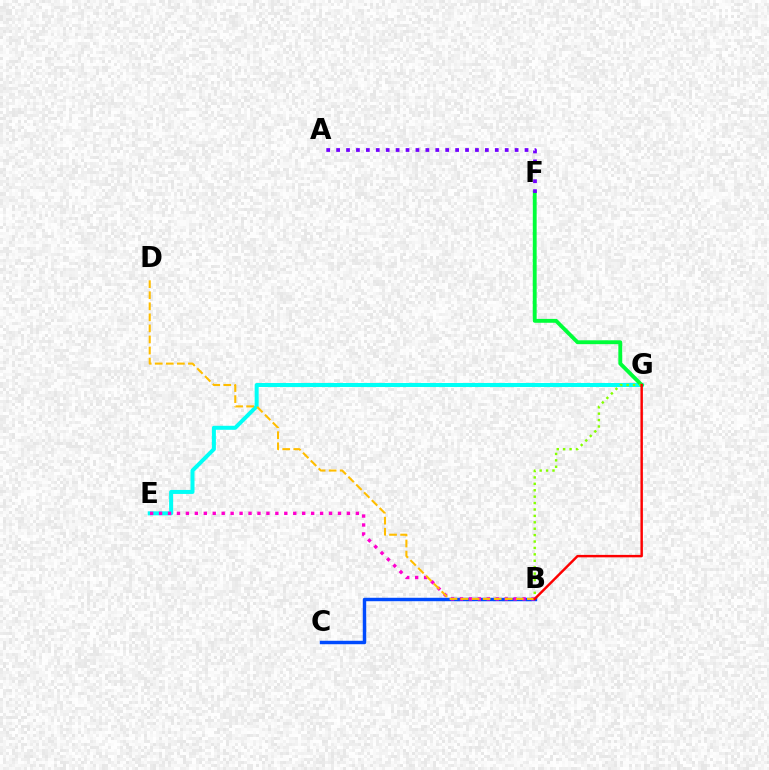{('E', 'G'): [{'color': '#00fff6', 'line_style': 'solid', 'thickness': 2.88}], ('B', 'C'): [{'color': '#004bff', 'line_style': 'solid', 'thickness': 2.48}], ('F', 'G'): [{'color': '#00ff39', 'line_style': 'solid', 'thickness': 2.78}], ('B', 'E'): [{'color': '#ff00cf', 'line_style': 'dotted', 'thickness': 2.43}], ('B', 'D'): [{'color': '#ffbd00', 'line_style': 'dashed', 'thickness': 1.5}], ('B', 'G'): [{'color': '#84ff00', 'line_style': 'dotted', 'thickness': 1.74}, {'color': '#ff0000', 'line_style': 'solid', 'thickness': 1.76}], ('A', 'F'): [{'color': '#7200ff', 'line_style': 'dotted', 'thickness': 2.69}]}